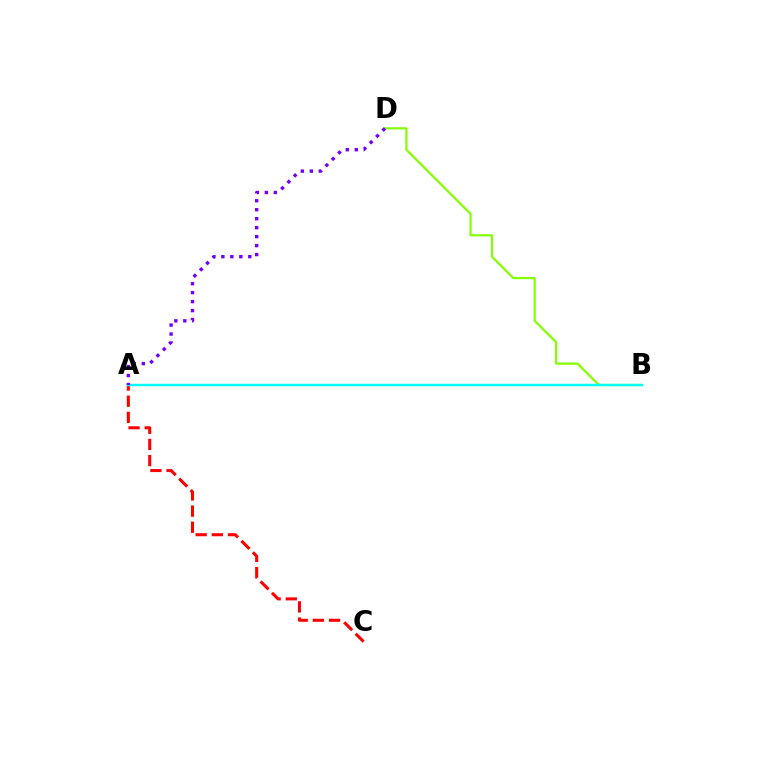{('A', 'C'): [{'color': '#ff0000', 'line_style': 'dashed', 'thickness': 2.19}], ('B', 'D'): [{'color': '#84ff00', 'line_style': 'solid', 'thickness': 1.59}], ('A', 'B'): [{'color': '#00fff6', 'line_style': 'solid', 'thickness': 1.75}], ('A', 'D'): [{'color': '#7200ff', 'line_style': 'dotted', 'thickness': 2.44}]}